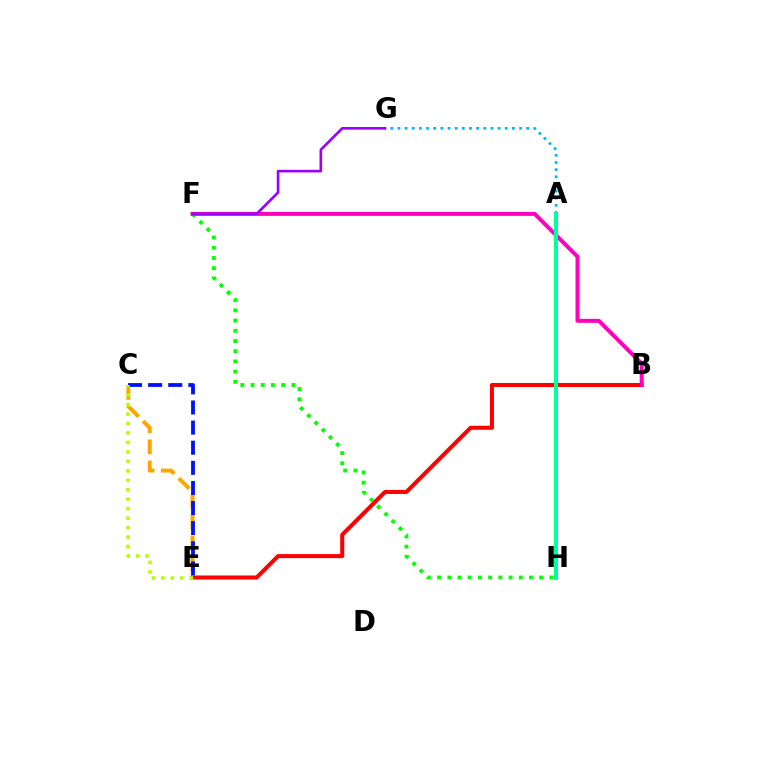{('B', 'E'): [{'color': '#ff0000', 'line_style': 'solid', 'thickness': 2.9}], ('A', 'G'): [{'color': '#00b5ff', 'line_style': 'dotted', 'thickness': 1.94}], ('C', 'E'): [{'color': '#ffa500', 'line_style': 'dashed', 'thickness': 2.87}, {'color': '#0010ff', 'line_style': 'dashed', 'thickness': 2.73}, {'color': '#b3ff00', 'line_style': 'dotted', 'thickness': 2.57}], ('F', 'H'): [{'color': '#08ff00', 'line_style': 'dotted', 'thickness': 2.77}], ('B', 'F'): [{'color': '#ff00bd', 'line_style': 'solid', 'thickness': 2.85}], ('F', 'G'): [{'color': '#9b00ff', 'line_style': 'solid', 'thickness': 1.9}], ('A', 'H'): [{'color': '#00ff9d', 'line_style': 'solid', 'thickness': 2.93}]}